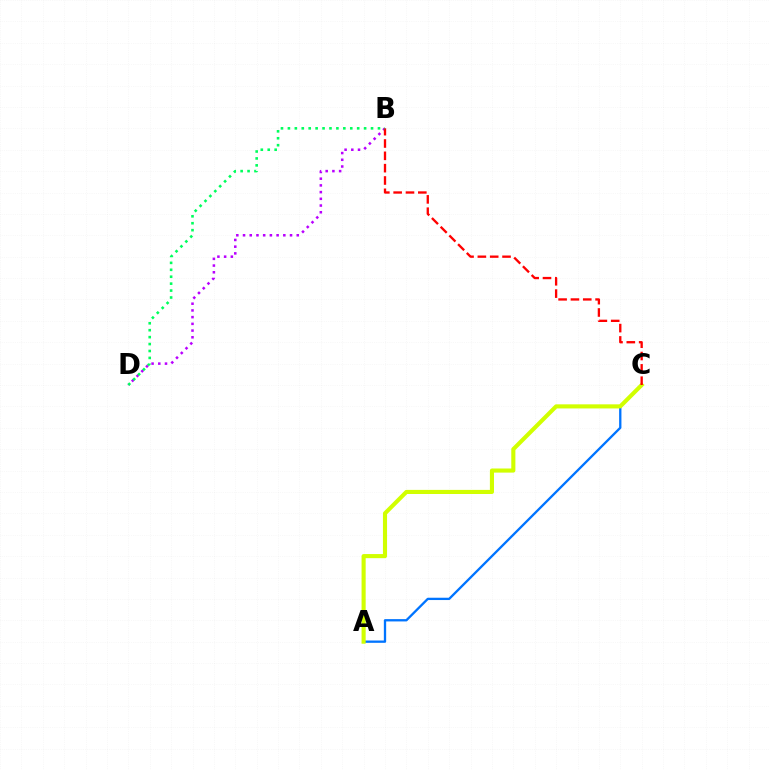{('A', 'C'): [{'color': '#0074ff', 'line_style': 'solid', 'thickness': 1.66}, {'color': '#d1ff00', 'line_style': 'solid', 'thickness': 2.96}], ('B', 'D'): [{'color': '#b900ff', 'line_style': 'dotted', 'thickness': 1.82}, {'color': '#00ff5c', 'line_style': 'dotted', 'thickness': 1.88}], ('B', 'C'): [{'color': '#ff0000', 'line_style': 'dashed', 'thickness': 1.68}]}